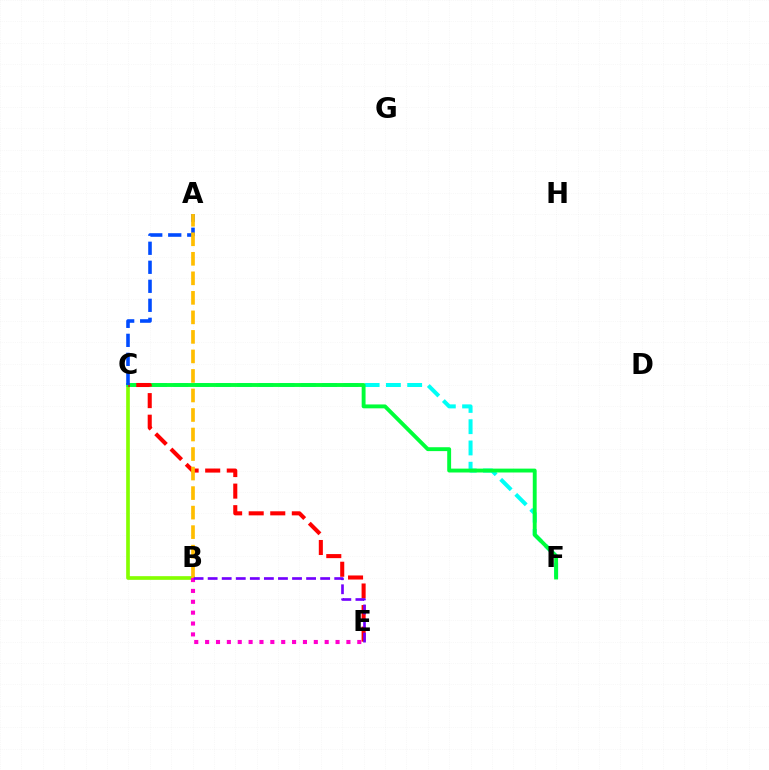{('C', 'F'): [{'color': '#00fff6', 'line_style': 'dashed', 'thickness': 2.89}, {'color': '#00ff39', 'line_style': 'solid', 'thickness': 2.8}], ('B', 'C'): [{'color': '#84ff00', 'line_style': 'solid', 'thickness': 2.65}], ('C', 'E'): [{'color': '#ff0000', 'line_style': 'dashed', 'thickness': 2.93}], ('A', 'C'): [{'color': '#004bff', 'line_style': 'dashed', 'thickness': 2.58}], ('B', 'E'): [{'color': '#ff00cf', 'line_style': 'dotted', 'thickness': 2.95}, {'color': '#7200ff', 'line_style': 'dashed', 'thickness': 1.91}], ('A', 'B'): [{'color': '#ffbd00', 'line_style': 'dashed', 'thickness': 2.65}]}